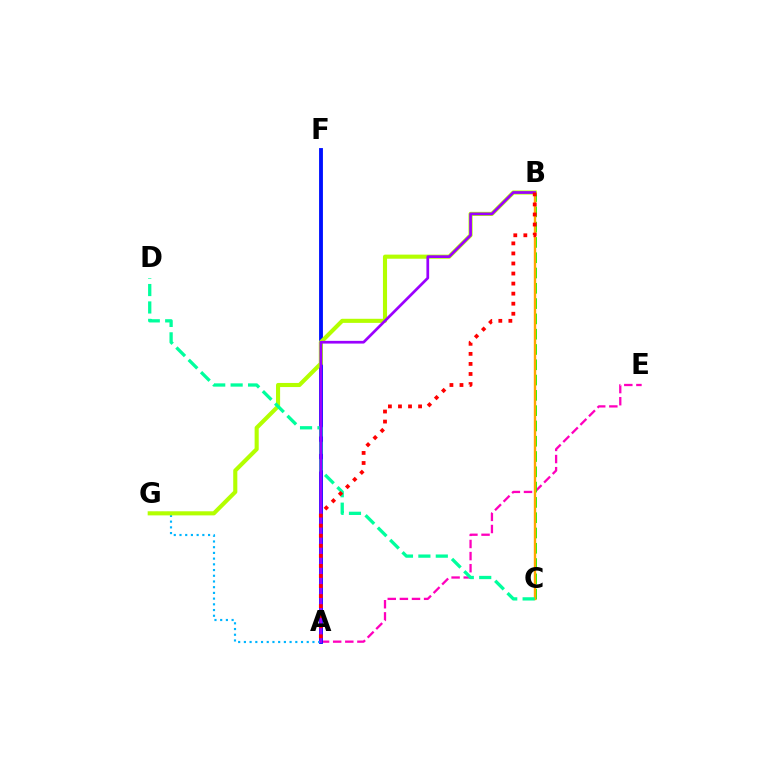{('A', 'E'): [{'color': '#ff00bd', 'line_style': 'dashed', 'thickness': 1.65}], ('B', 'C'): [{'color': '#08ff00', 'line_style': 'dashed', 'thickness': 2.08}, {'color': '#ffa500', 'line_style': 'solid', 'thickness': 1.72}], ('A', 'F'): [{'color': '#0010ff', 'line_style': 'solid', 'thickness': 2.77}], ('A', 'G'): [{'color': '#00b5ff', 'line_style': 'dotted', 'thickness': 1.55}], ('B', 'G'): [{'color': '#b3ff00', 'line_style': 'solid', 'thickness': 2.95}], ('C', 'D'): [{'color': '#00ff9d', 'line_style': 'dashed', 'thickness': 2.37}], ('A', 'B'): [{'color': '#9b00ff', 'line_style': 'solid', 'thickness': 1.96}, {'color': '#ff0000', 'line_style': 'dotted', 'thickness': 2.73}]}